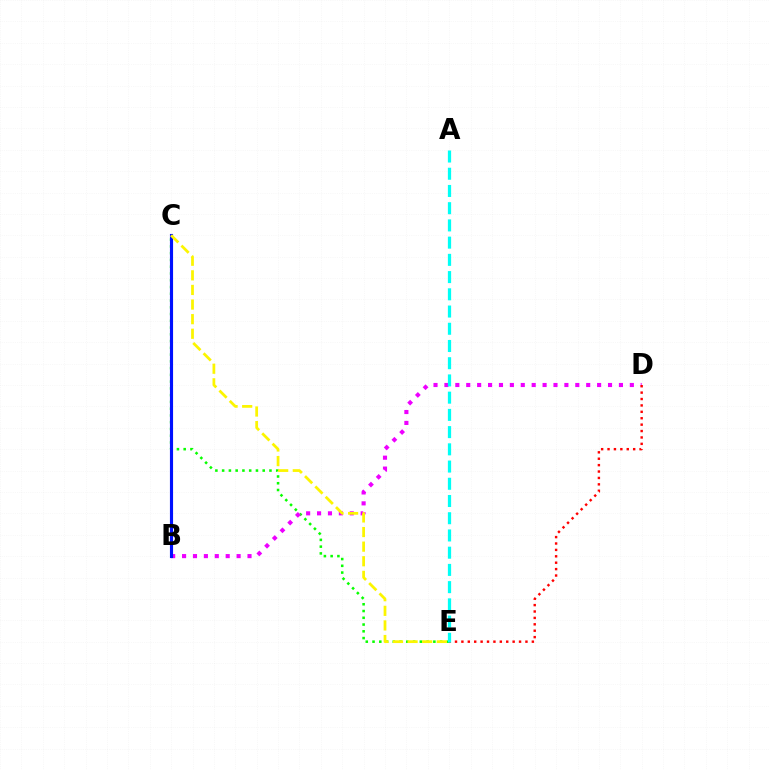{('C', 'E'): [{'color': '#08ff00', 'line_style': 'dotted', 'thickness': 1.84}, {'color': '#fcf500', 'line_style': 'dashed', 'thickness': 1.98}], ('B', 'D'): [{'color': '#ee00ff', 'line_style': 'dotted', 'thickness': 2.96}], ('B', 'C'): [{'color': '#0010ff', 'line_style': 'solid', 'thickness': 2.26}], ('D', 'E'): [{'color': '#ff0000', 'line_style': 'dotted', 'thickness': 1.74}], ('A', 'E'): [{'color': '#00fff6', 'line_style': 'dashed', 'thickness': 2.34}]}